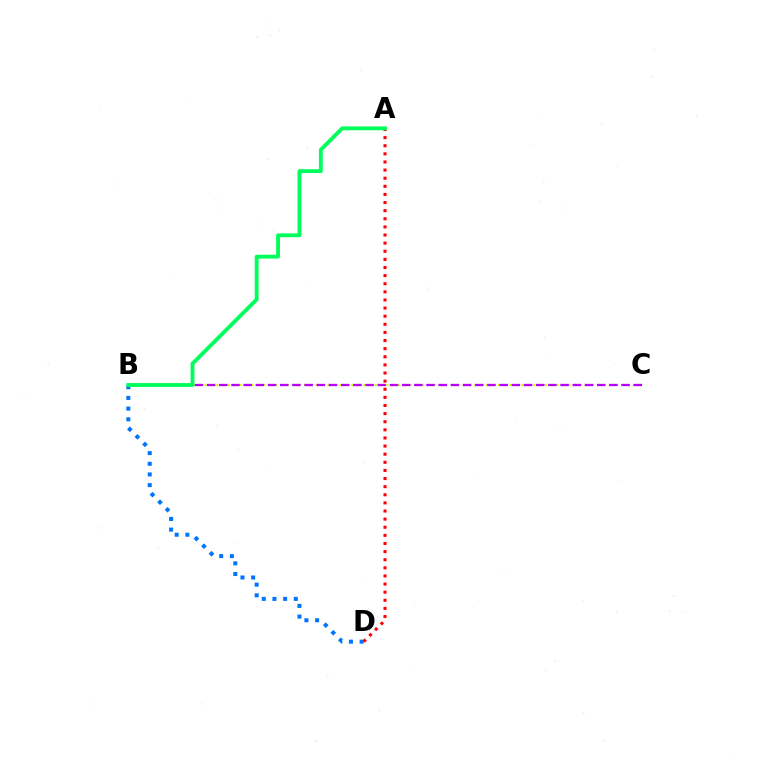{('B', 'D'): [{'color': '#0074ff', 'line_style': 'dotted', 'thickness': 2.9}], ('A', 'D'): [{'color': '#ff0000', 'line_style': 'dotted', 'thickness': 2.21}], ('B', 'C'): [{'color': '#d1ff00', 'line_style': 'dotted', 'thickness': 1.6}, {'color': '#b900ff', 'line_style': 'dashed', 'thickness': 1.66}], ('A', 'B'): [{'color': '#00ff5c', 'line_style': 'solid', 'thickness': 2.78}]}